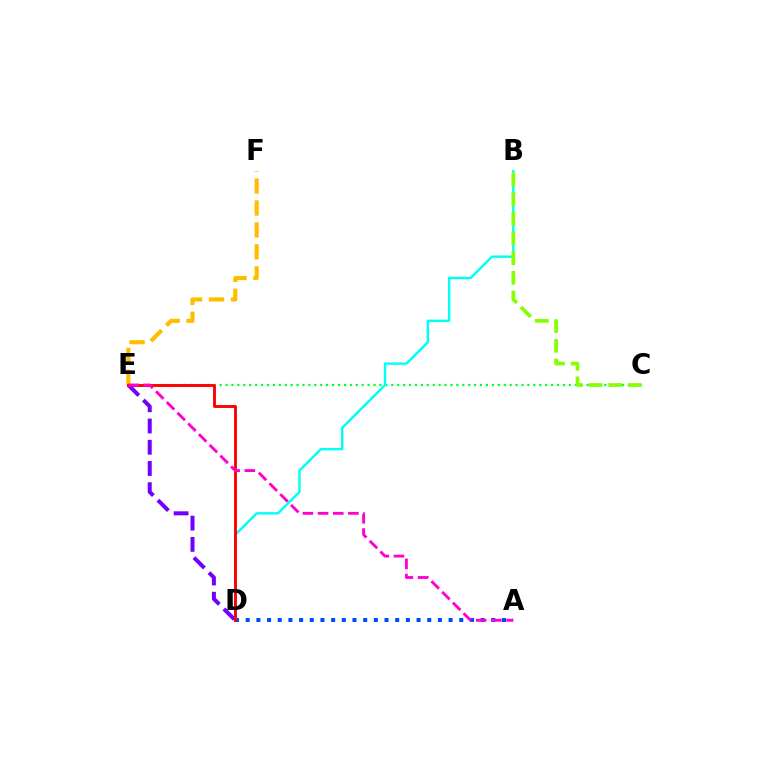{('C', 'E'): [{'color': '#00ff39', 'line_style': 'dotted', 'thickness': 1.61}], ('A', 'D'): [{'color': '#004bff', 'line_style': 'dotted', 'thickness': 2.9}], ('E', 'F'): [{'color': '#ffbd00', 'line_style': 'dashed', 'thickness': 2.98}], ('D', 'E'): [{'color': '#7200ff', 'line_style': 'dashed', 'thickness': 2.88}, {'color': '#ff0000', 'line_style': 'solid', 'thickness': 2.08}], ('B', 'D'): [{'color': '#00fff6', 'line_style': 'solid', 'thickness': 1.74}], ('A', 'E'): [{'color': '#ff00cf', 'line_style': 'dashed', 'thickness': 2.06}], ('B', 'C'): [{'color': '#84ff00', 'line_style': 'dashed', 'thickness': 2.67}]}